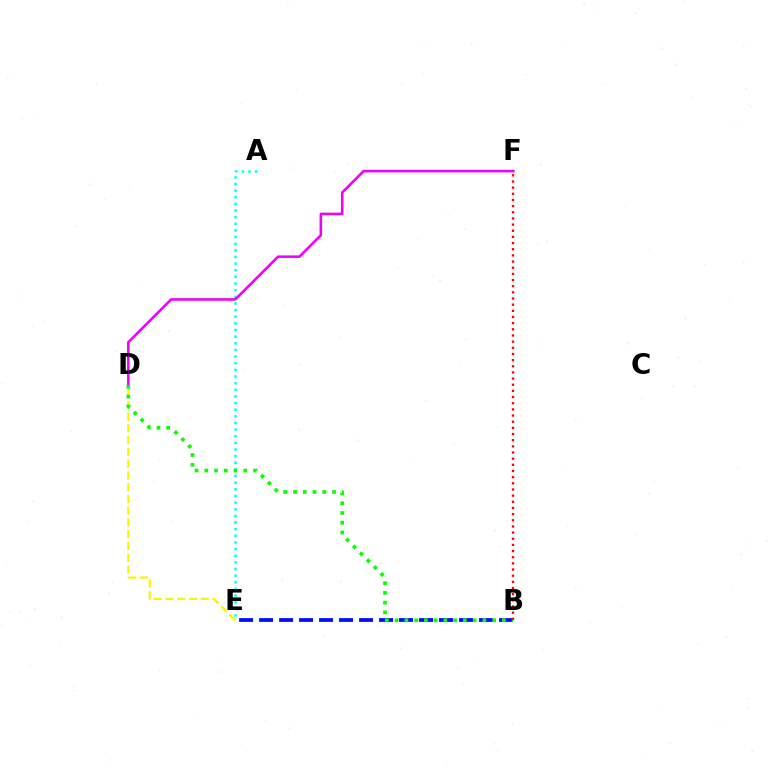{('D', 'E'): [{'color': '#fcf500', 'line_style': 'dashed', 'thickness': 1.6}], ('A', 'E'): [{'color': '#00fff6', 'line_style': 'dotted', 'thickness': 1.8}], ('B', 'E'): [{'color': '#0010ff', 'line_style': 'dashed', 'thickness': 2.72}], ('D', 'F'): [{'color': '#ee00ff', 'line_style': 'solid', 'thickness': 1.84}], ('B', 'D'): [{'color': '#08ff00', 'line_style': 'dotted', 'thickness': 2.65}], ('B', 'F'): [{'color': '#ff0000', 'line_style': 'dotted', 'thickness': 1.67}]}